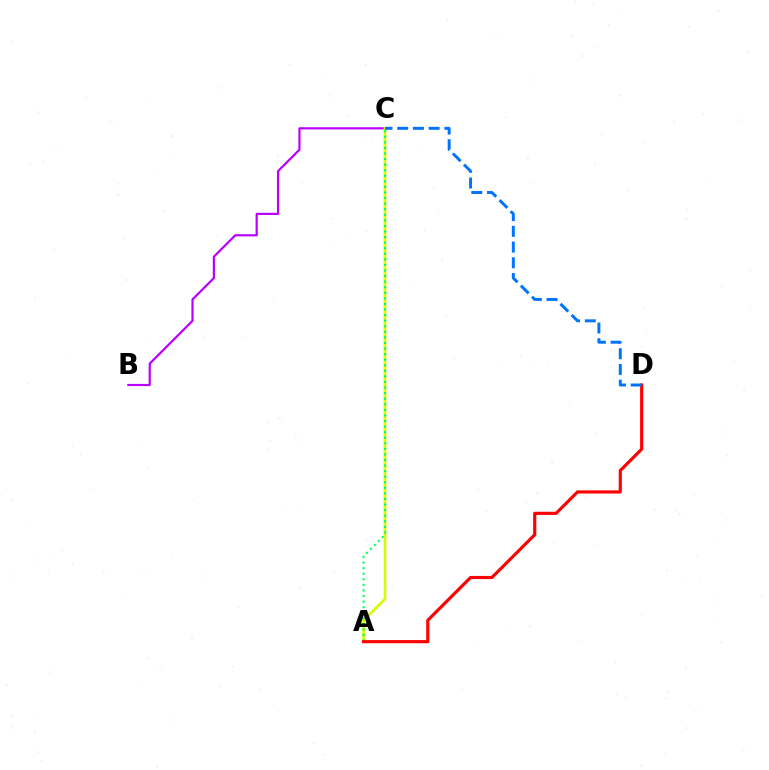{('B', 'C'): [{'color': '#b900ff', 'line_style': 'solid', 'thickness': 1.58}], ('A', 'C'): [{'color': '#d1ff00', 'line_style': 'solid', 'thickness': 1.94}, {'color': '#00ff5c', 'line_style': 'dotted', 'thickness': 1.51}], ('A', 'D'): [{'color': '#ff0000', 'line_style': 'solid', 'thickness': 2.26}], ('C', 'D'): [{'color': '#0074ff', 'line_style': 'dashed', 'thickness': 2.13}]}